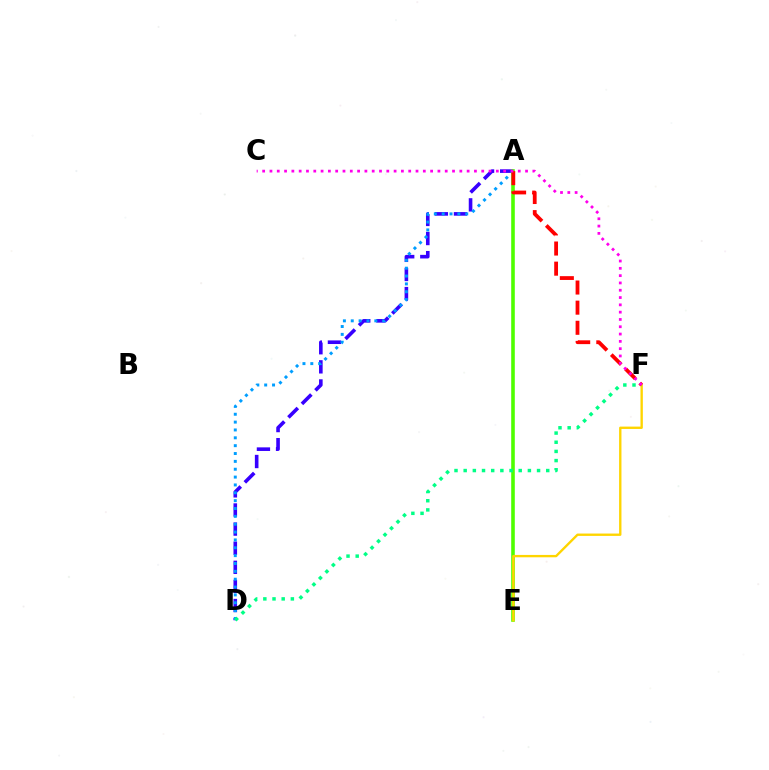{('A', 'D'): [{'color': '#3700ff', 'line_style': 'dashed', 'thickness': 2.6}, {'color': '#009eff', 'line_style': 'dotted', 'thickness': 2.13}], ('A', 'E'): [{'color': '#4fff00', 'line_style': 'solid', 'thickness': 2.59}], ('E', 'F'): [{'color': '#ffd500', 'line_style': 'solid', 'thickness': 1.7}], ('D', 'F'): [{'color': '#00ff86', 'line_style': 'dotted', 'thickness': 2.49}], ('A', 'F'): [{'color': '#ff0000', 'line_style': 'dashed', 'thickness': 2.73}], ('C', 'F'): [{'color': '#ff00ed', 'line_style': 'dotted', 'thickness': 1.98}]}